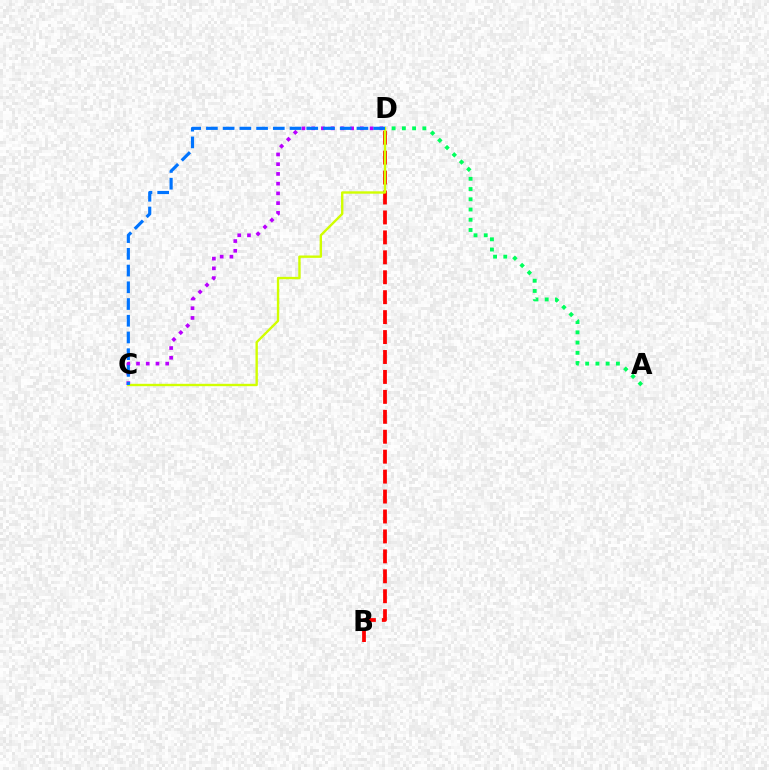{('A', 'D'): [{'color': '#00ff5c', 'line_style': 'dotted', 'thickness': 2.78}], ('B', 'D'): [{'color': '#ff0000', 'line_style': 'dashed', 'thickness': 2.71}], ('C', 'D'): [{'color': '#b900ff', 'line_style': 'dotted', 'thickness': 2.65}, {'color': '#d1ff00', 'line_style': 'solid', 'thickness': 1.71}, {'color': '#0074ff', 'line_style': 'dashed', 'thickness': 2.27}]}